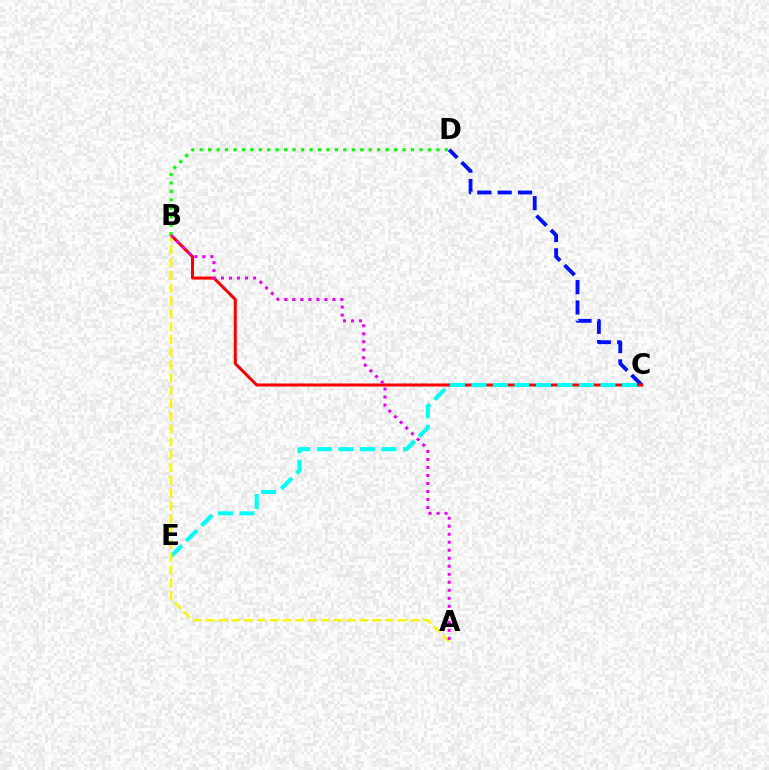{('C', 'D'): [{'color': '#0010ff', 'line_style': 'dashed', 'thickness': 2.76}], ('B', 'C'): [{'color': '#ff0000', 'line_style': 'solid', 'thickness': 2.17}], ('C', 'E'): [{'color': '#00fff6', 'line_style': 'dashed', 'thickness': 2.92}], ('B', 'D'): [{'color': '#08ff00', 'line_style': 'dotted', 'thickness': 2.3}], ('A', 'B'): [{'color': '#fcf500', 'line_style': 'dashed', 'thickness': 1.74}, {'color': '#ee00ff', 'line_style': 'dotted', 'thickness': 2.18}]}